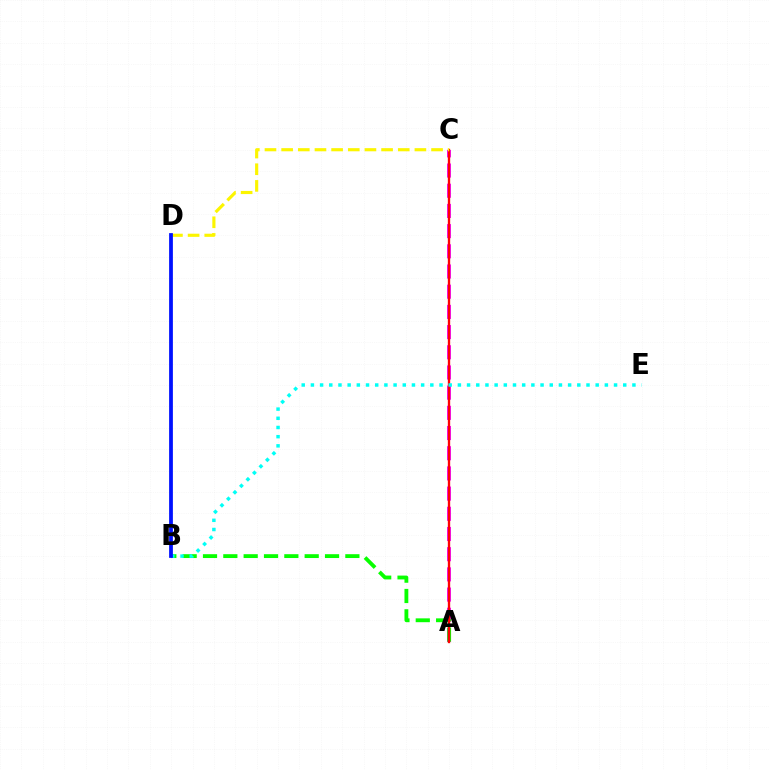{('A', 'C'): [{'color': '#ee00ff', 'line_style': 'dashed', 'thickness': 2.74}, {'color': '#ff0000', 'line_style': 'solid', 'thickness': 1.69}], ('A', 'B'): [{'color': '#08ff00', 'line_style': 'dashed', 'thickness': 2.76}], ('C', 'D'): [{'color': '#fcf500', 'line_style': 'dashed', 'thickness': 2.26}], ('B', 'E'): [{'color': '#00fff6', 'line_style': 'dotted', 'thickness': 2.5}], ('B', 'D'): [{'color': '#0010ff', 'line_style': 'solid', 'thickness': 2.71}]}